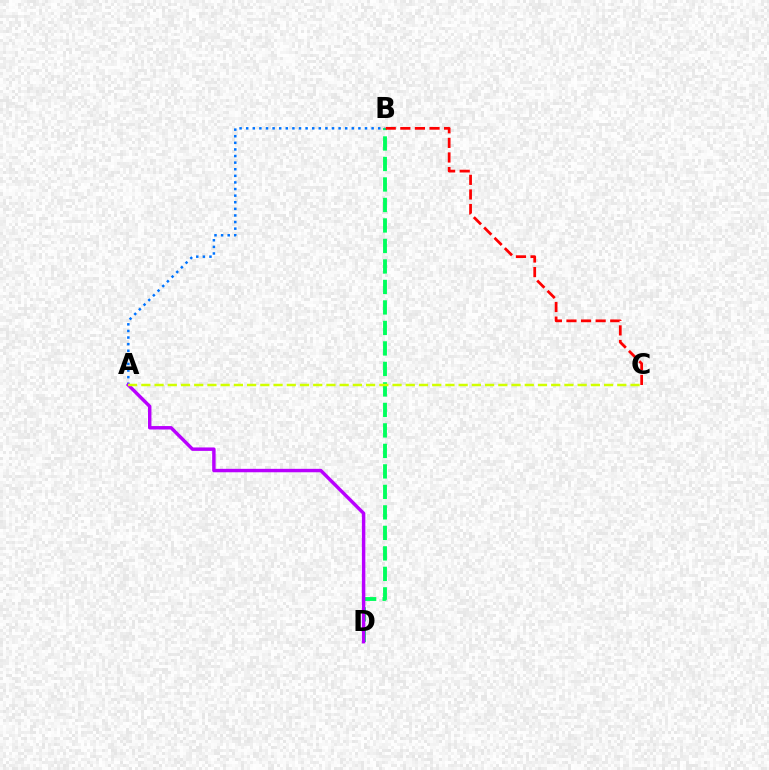{('B', 'D'): [{'color': '#00ff5c', 'line_style': 'dashed', 'thickness': 2.78}], ('A', 'B'): [{'color': '#0074ff', 'line_style': 'dotted', 'thickness': 1.79}], ('A', 'D'): [{'color': '#b900ff', 'line_style': 'solid', 'thickness': 2.47}], ('B', 'C'): [{'color': '#ff0000', 'line_style': 'dashed', 'thickness': 1.98}], ('A', 'C'): [{'color': '#d1ff00', 'line_style': 'dashed', 'thickness': 1.8}]}